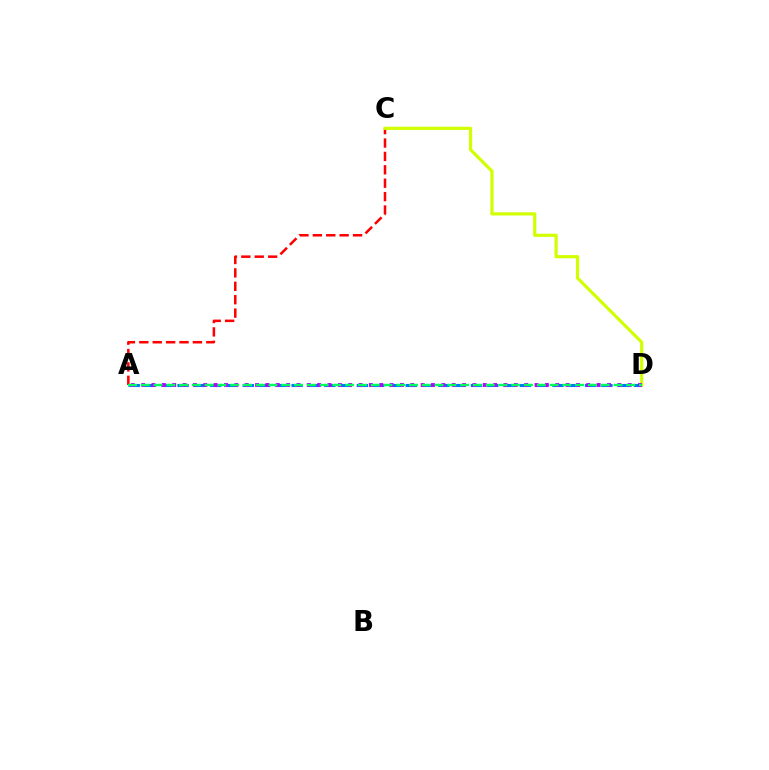{('A', 'C'): [{'color': '#ff0000', 'line_style': 'dashed', 'thickness': 1.82}], ('A', 'D'): [{'color': '#0074ff', 'line_style': 'dashed', 'thickness': 2.21}, {'color': '#b900ff', 'line_style': 'dotted', 'thickness': 2.81}, {'color': '#00ff5c', 'line_style': 'dashed', 'thickness': 1.74}], ('C', 'D'): [{'color': '#d1ff00', 'line_style': 'solid', 'thickness': 2.3}]}